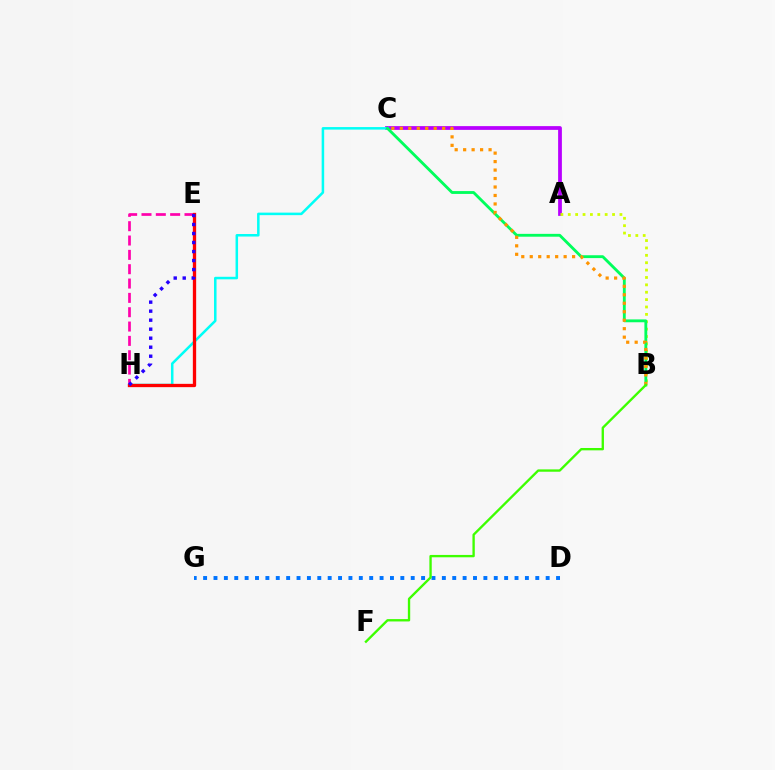{('D', 'G'): [{'color': '#0074ff', 'line_style': 'dotted', 'thickness': 2.82}], ('A', 'C'): [{'color': '#b900ff', 'line_style': 'solid', 'thickness': 2.71}], ('A', 'B'): [{'color': '#d1ff00', 'line_style': 'dotted', 'thickness': 2.0}], ('E', 'H'): [{'color': '#ff00ac', 'line_style': 'dashed', 'thickness': 1.95}, {'color': '#ff0000', 'line_style': 'solid', 'thickness': 2.38}, {'color': '#2500ff', 'line_style': 'dotted', 'thickness': 2.45}], ('C', 'H'): [{'color': '#00fff6', 'line_style': 'solid', 'thickness': 1.82}], ('B', 'C'): [{'color': '#00ff5c', 'line_style': 'solid', 'thickness': 2.05}, {'color': '#ff9400', 'line_style': 'dotted', 'thickness': 2.3}], ('B', 'F'): [{'color': '#3dff00', 'line_style': 'solid', 'thickness': 1.69}]}